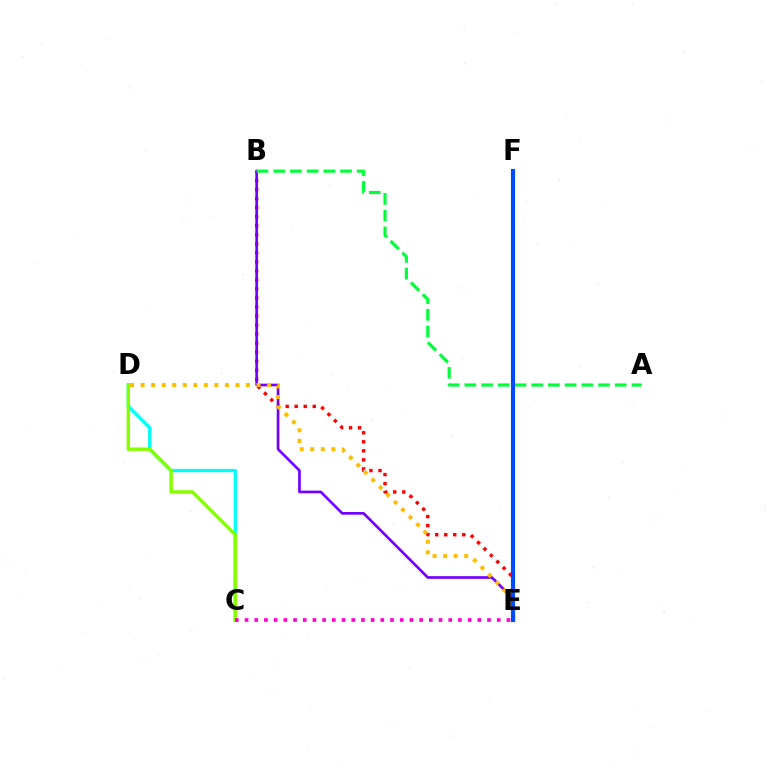{('B', 'E'): [{'color': '#ff0000', 'line_style': 'dotted', 'thickness': 2.45}, {'color': '#7200ff', 'line_style': 'solid', 'thickness': 1.92}], ('C', 'D'): [{'color': '#00fff6', 'line_style': 'solid', 'thickness': 2.38}, {'color': '#84ff00', 'line_style': 'solid', 'thickness': 2.47}], ('D', 'E'): [{'color': '#ffbd00', 'line_style': 'dotted', 'thickness': 2.86}], ('A', 'B'): [{'color': '#00ff39', 'line_style': 'dashed', 'thickness': 2.27}], ('E', 'F'): [{'color': '#004bff', 'line_style': 'solid', 'thickness': 2.98}], ('C', 'E'): [{'color': '#ff00cf', 'line_style': 'dotted', 'thickness': 2.64}]}